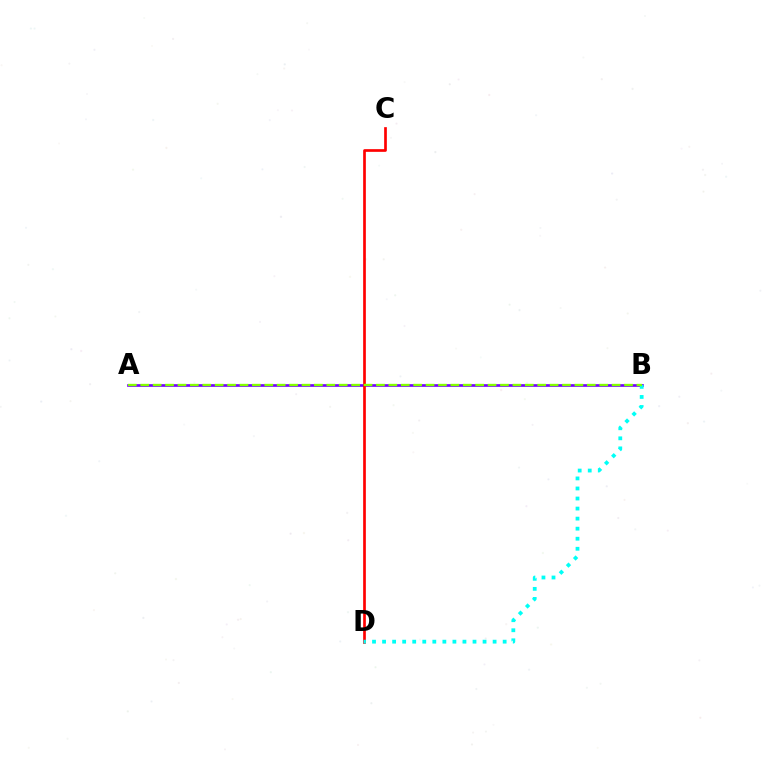{('A', 'B'): [{'color': '#7200ff', 'line_style': 'solid', 'thickness': 1.92}, {'color': '#84ff00', 'line_style': 'dashed', 'thickness': 1.69}], ('C', 'D'): [{'color': '#ff0000', 'line_style': 'solid', 'thickness': 1.93}], ('B', 'D'): [{'color': '#00fff6', 'line_style': 'dotted', 'thickness': 2.73}]}